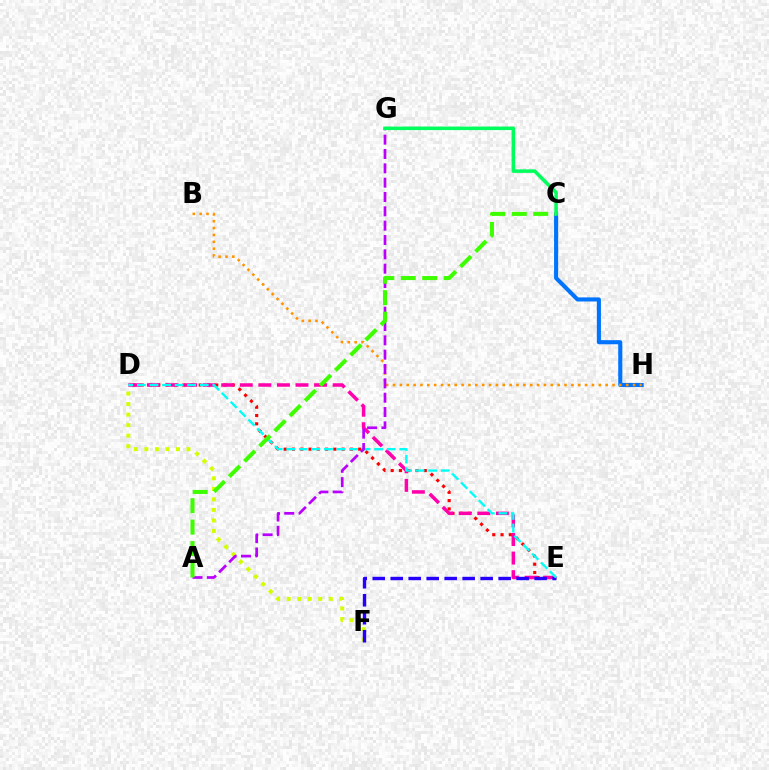{('D', 'F'): [{'color': '#d1ff00', 'line_style': 'dotted', 'thickness': 2.86}], ('D', 'E'): [{'color': '#ff0000', 'line_style': 'dotted', 'thickness': 2.25}, {'color': '#ff00ac', 'line_style': 'dashed', 'thickness': 2.52}, {'color': '#00fff6', 'line_style': 'dashed', 'thickness': 1.71}], ('C', 'H'): [{'color': '#0074ff', 'line_style': 'solid', 'thickness': 2.95}], ('B', 'H'): [{'color': '#ff9400', 'line_style': 'dotted', 'thickness': 1.86}], ('E', 'F'): [{'color': '#2500ff', 'line_style': 'dashed', 'thickness': 2.44}], ('A', 'G'): [{'color': '#b900ff', 'line_style': 'dashed', 'thickness': 1.95}], ('C', 'G'): [{'color': '#00ff5c', 'line_style': 'solid', 'thickness': 2.54}], ('A', 'C'): [{'color': '#3dff00', 'line_style': 'dashed', 'thickness': 2.91}]}